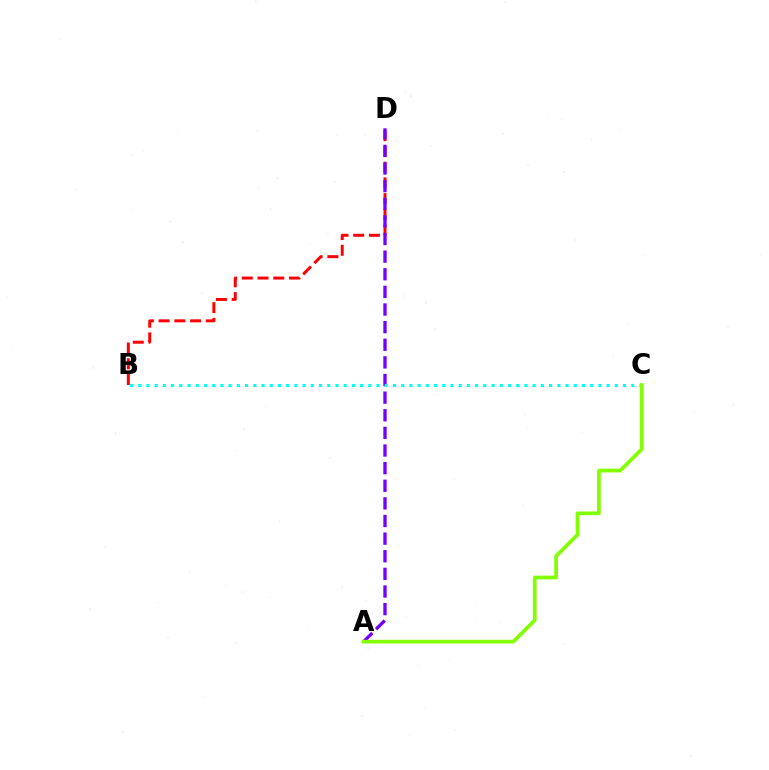{('B', 'D'): [{'color': '#ff0000', 'line_style': 'dashed', 'thickness': 2.14}], ('A', 'D'): [{'color': '#7200ff', 'line_style': 'dashed', 'thickness': 2.39}], ('B', 'C'): [{'color': '#00fff6', 'line_style': 'dotted', 'thickness': 2.23}], ('A', 'C'): [{'color': '#84ff00', 'line_style': 'solid', 'thickness': 2.68}]}